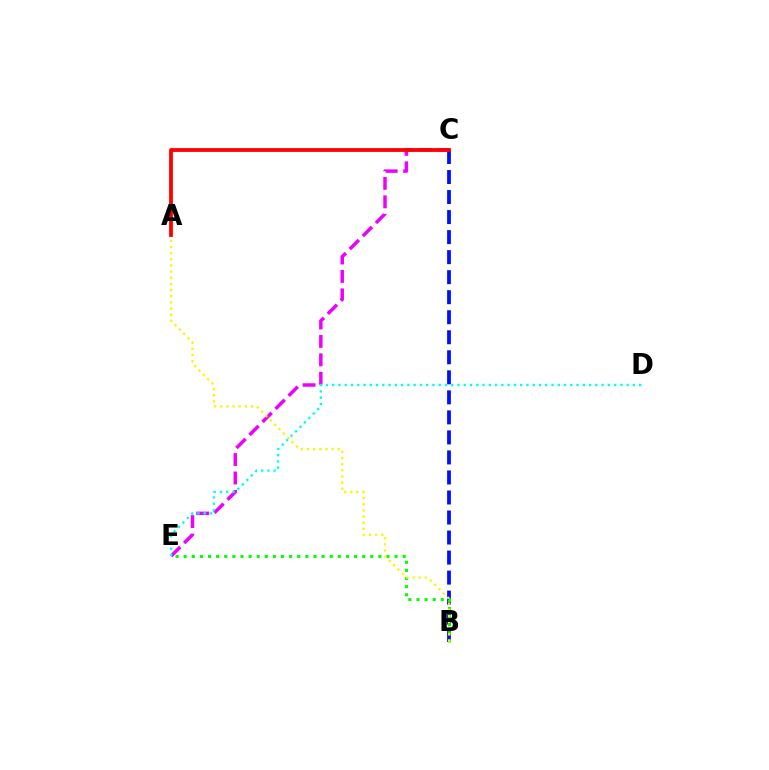{('B', 'C'): [{'color': '#0010ff', 'line_style': 'dashed', 'thickness': 2.72}], ('C', 'E'): [{'color': '#ee00ff', 'line_style': 'dashed', 'thickness': 2.51}], ('B', 'E'): [{'color': '#08ff00', 'line_style': 'dotted', 'thickness': 2.2}], ('D', 'E'): [{'color': '#00fff6', 'line_style': 'dotted', 'thickness': 1.7}], ('A', 'B'): [{'color': '#fcf500', 'line_style': 'dotted', 'thickness': 1.67}], ('A', 'C'): [{'color': '#ff0000', 'line_style': 'solid', 'thickness': 2.74}]}